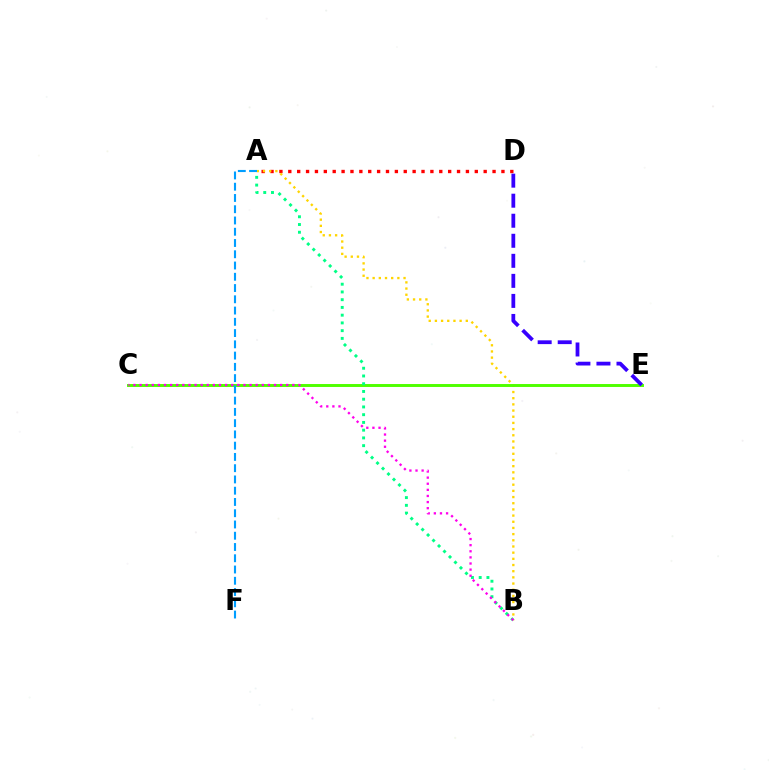{('A', 'D'): [{'color': '#ff0000', 'line_style': 'dotted', 'thickness': 2.41}], ('A', 'B'): [{'color': '#ffd500', 'line_style': 'dotted', 'thickness': 1.68}, {'color': '#00ff86', 'line_style': 'dotted', 'thickness': 2.1}], ('C', 'E'): [{'color': '#4fff00', 'line_style': 'solid', 'thickness': 2.12}], ('B', 'C'): [{'color': '#ff00ed', 'line_style': 'dotted', 'thickness': 1.66}], ('D', 'E'): [{'color': '#3700ff', 'line_style': 'dashed', 'thickness': 2.72}], ('A', 'F'): [{'color': '#009eff', 'line_style': 'dashed', 'thickness': 1.53}]}